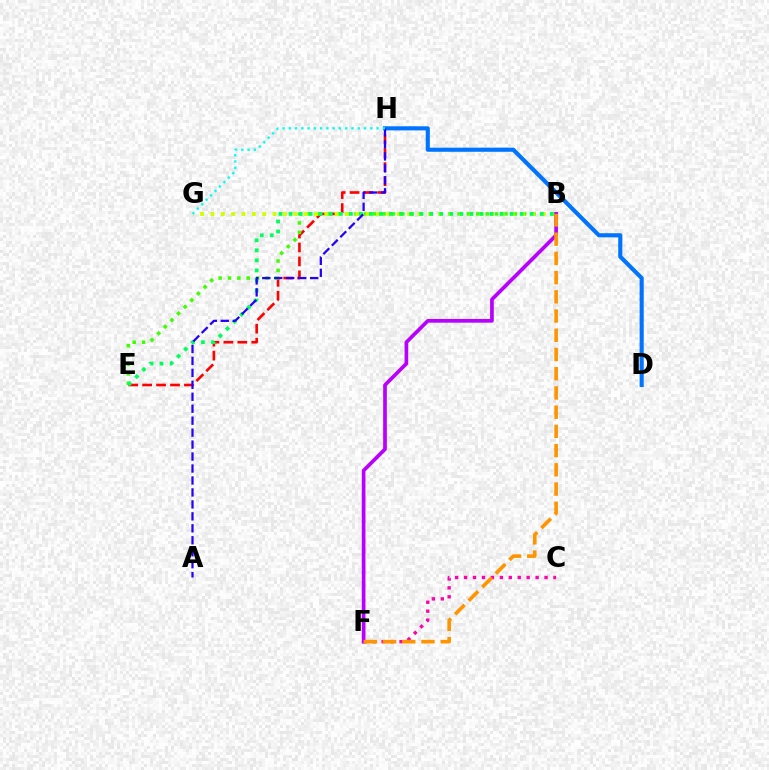{('E', 'H'): [{'color': '#ff0000', 'line_style': 'dashed', 'thickness': 1.89}], ('B', 'E'): [{'color': '#3dff00', 'line_style': 'dotted', 'thickness': 2.55}, {'color': '#00ff5c', 'line_style': 'dotted', 'thickness': 2.73}], ('B', 'G'): [{'color': '#d1ff00', 'line_style': 'dotted', 'thickness': 2.81}], ('C', 'F'): [{'color': '#ff00ac', 'line_style': 'dotted', 'thickness': 2.43}], ('D', 'H'): [{'color': '#0074ff', 'line_style': 'solid', 'thickness': 2.96}], ('B', 'F'): [{'color': '#b900ff', 'line_style': 'solid', 'thickness': 2.66}, {'color': '#ff9400', 'line_style': 'dashed', 'thickness': 2.61}], ('A', 'H'): [{'color': '#2500ff', 'line_style': 'dashed', 'thickness': 1.62}], ('G', 'H'): [{'color': '#00fff6', 'line_style': 'dotted', 'thickness': 1.7}]}